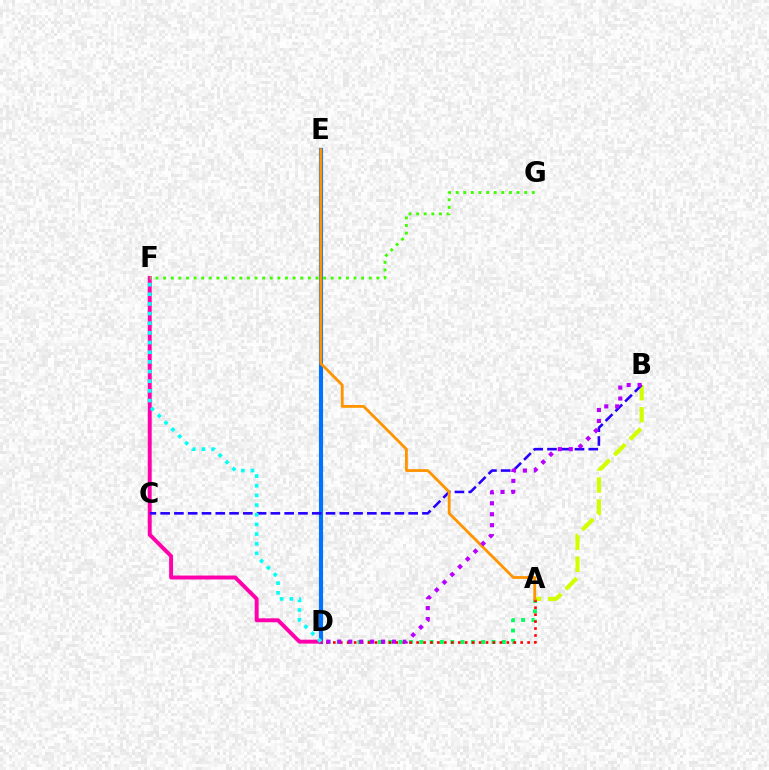{('A', 'D'): [{'color': '#00ff5c', 'line_style': 'dotted', 'thickness': 2.8}, {'color': '#ff0000', 'line_style': 'dotted', 'thickness': 1.89}], ('A', 'B'): [{'color': '#d1ff00', 'line_style': 'dashed', 'thickness': 2.99}], ('D', 'E'): [{'color': '#0074ff', 'line_style': 'solid', 'thickness': 2.99}], ('D', 'F'): [{'color': '#ff00ac', 'line_style': 'solid', 'thickness': 2.83}, {'color': '#00fff6', 'line_style': 'dotted', 'thickness': 2.62}], ('B', 'C'): [{'color': '#2500ff', 'line_style': 'dashed', 'thickness': 1.87}], ('F', 'G'): [{'color': '#3dff00', 'line_style': 'dotted', 'thickness': 2.07}], ('A', 'E'): [{'color': '#ff9400', 'line_style': 'solid', 'thickness': 2.03}], ('B', 'D'): [{'color': '#b900ff', 'line_style': 'dotted', 'thickness': 2.97}]}